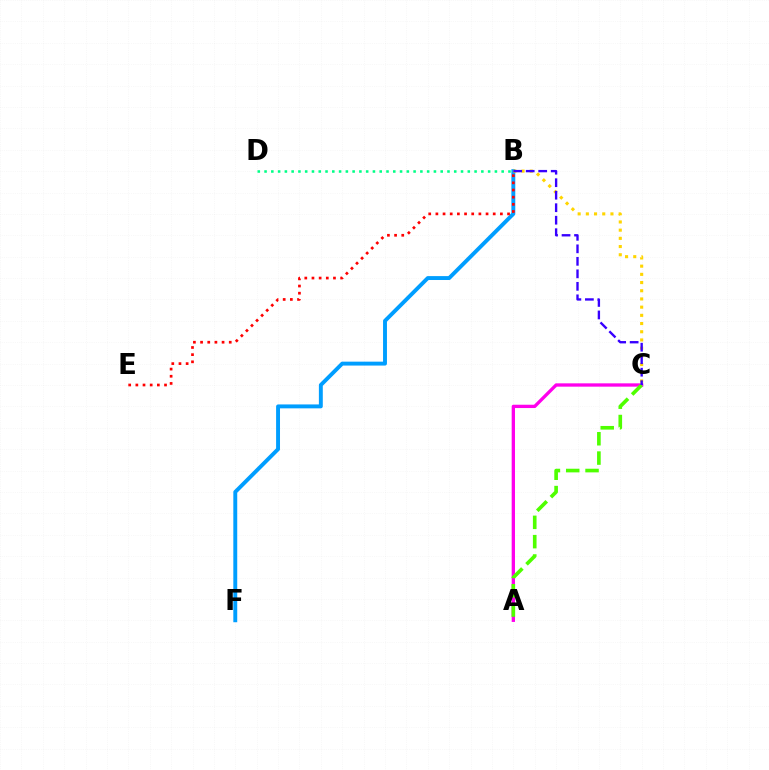{('A', 'C'): [{'color': '#ff00ed', 'line_style': 'solid', 'thickness': 2.39}, {'color': '#4fff00', 'line_style': 'dashed', 'thickness': 2.62}], ('B', 'F'): [{'color': '#009eff', 'line_style': 'solid', 'thickness': 2.81}], ('B', 'C'): [{'color': '#ffd500', 'line_style': 'dotted', 'thickness': 2.23}, {'color': '#3700ff', 'line_style': 'dashed', 'thickness': 1.7}], ('B', 'D'): [{'color': '#00ff86', 'line_style': 'dotted', 'thickness': 1.84}], ('B', 'E'): [{'color': '#ff0000', 'line_style': 'dotted', 'thickness': 1.95}]}